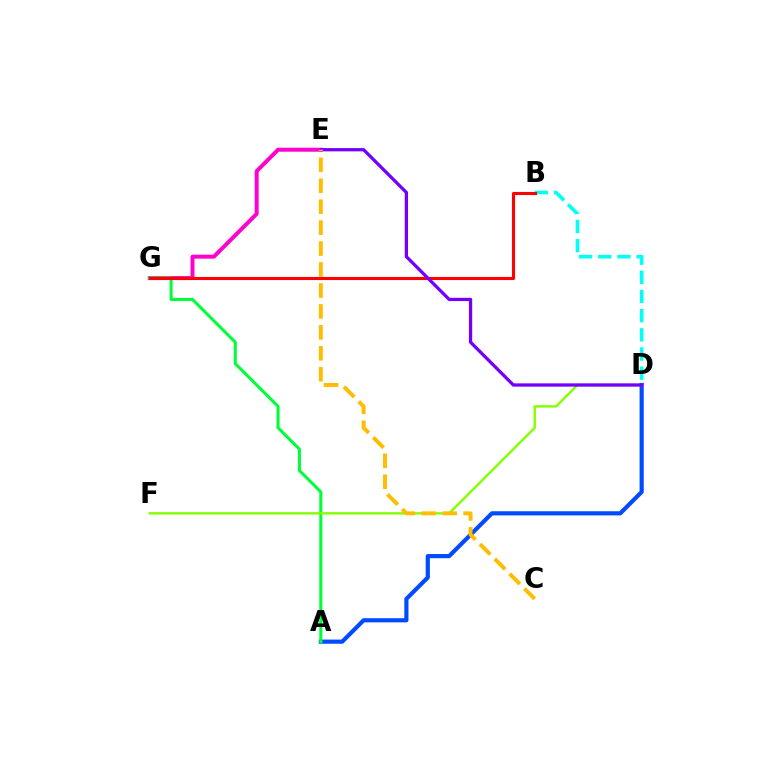{('A', 'D'): [{'color': '#004bff', 'line_style': 'solid', 'thickness': 3.0}], ('E', 'G'): [{'color': '#ff00cf', 'line_style': 'solid', 'thickness': 2.86}], ('A', 'G'): [{'color': '#00ff39', 'line_style': 'solid', 'thickness': 2.2}], ('B', 'D'): [{'color': '#00fff6', 'line_style': 'dashed', 'thickness': 2.6}], ('D', 'F'): [{'color': '#84ff00', 'line_style': 'solid', 'thickness': 1.73}], ('B', 'G'): [{'color': '#ff0000', 'line_style': 'solid', 'thickness': 2.22}], ('D', 'E'): [{'color': '#7200ff', 'line_style': 'solid', 'thickness': 2.36}], ('C', 'E'): [{'color': '#ffbd00', 'line_style': 'dashed', 'thickness': 2.85}]}